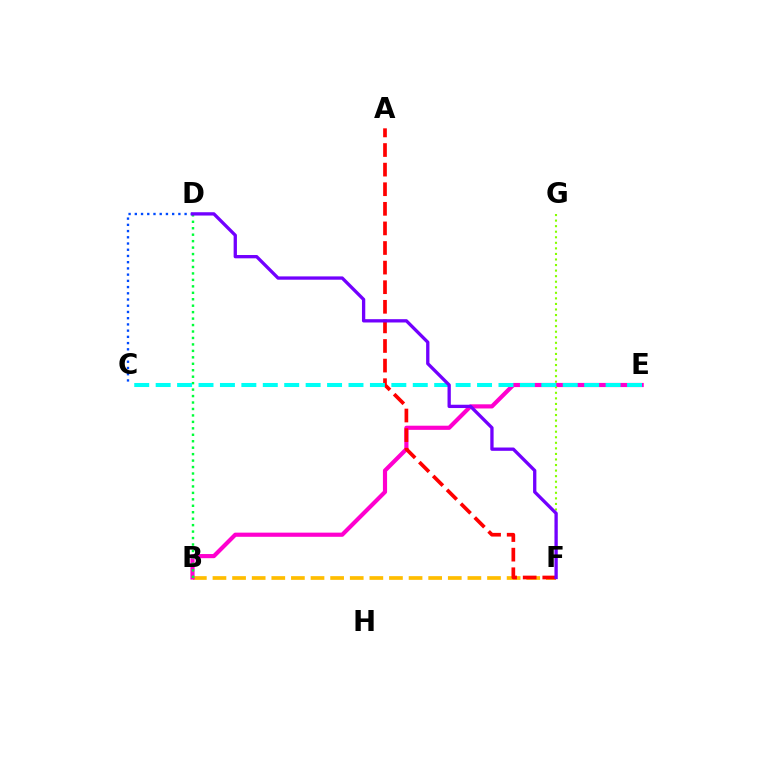{('B', 'F'): [{'color': '#ffbd00', 'line_style': 'dashed', 'thickness': 2.66}], ('B', 'E'): [{'color': '#ff00cf', 'line_style': 'solid', 'thickness': 2.99}], ('A', 'F'): [{'color': '#ff0000', 'line_style': 'dashed', 'thickness': 2.66}], ('F', 'G'): [{'color': '#84ff00', 'line_style': 'dotted', 'thickness': 1.51}], ('B', 'D'): [{'color': '#00ff39', 'line_style': 'dotted', 'thickness': 1.75}], ('C', 'E'): [{'color': '#00fff6', 'line_style': 'dashed', 'thickness': 2.91}], ('C', 'D'): [{'color': '#004bff', 'line_style': 'dotted', 'thickness': 1.69}], ('D', 'F'): [{'color': '#7200ff', 'line_style': 'solid', 'thickness': 2.38}]}